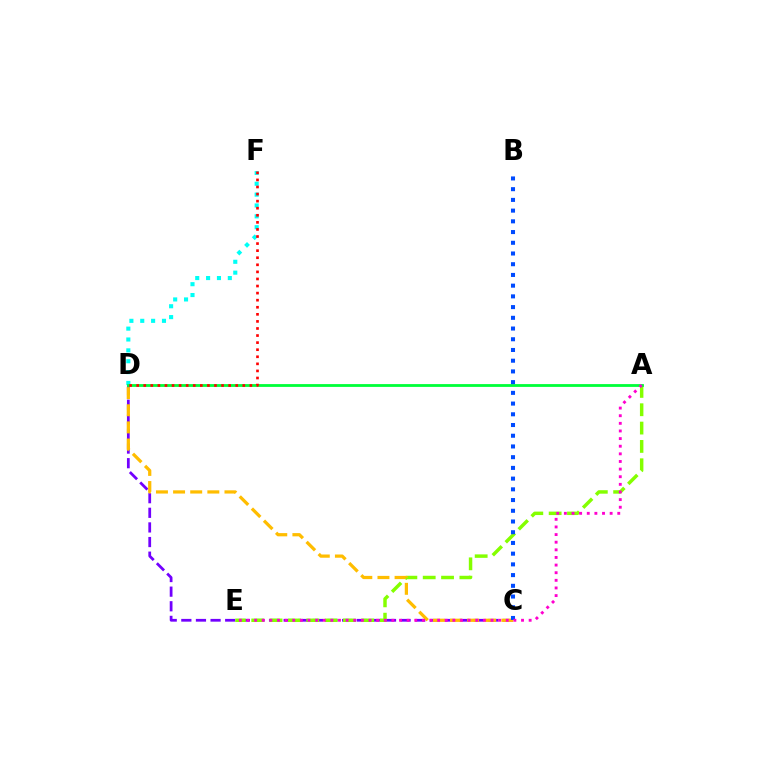{('C', 'D'): [{'color': '#7200ff', 'line_style': 'dashed', 'thickness': 1.99}, {'color': '#ffbd00', 'line_style': 'dashed', 'thickness': 2.33}], ('D', 'F'): [{'color': '#00fff6', 'line_style': 'dotted', 'thickness': 2.95}, {'color': '#ff0000', 'line_style': 'dotted', 'thickness': 1.92}], ('A', 'E'): [{'color': '#84ff00', 'line_style': 'dashed', 'thickness': 2.49}, {'color': '#ff00cf', 'line_style': 'dotted', 'thickness': 2.07}], ('A', 'D'): [{'color': '#00ff39', 'line_style': 'solid', 'thickness': 2.02}], ('B', 'C'): [{'color': '#004bff', 'line_style': 'dotted', 'thickness': 2.91}]}